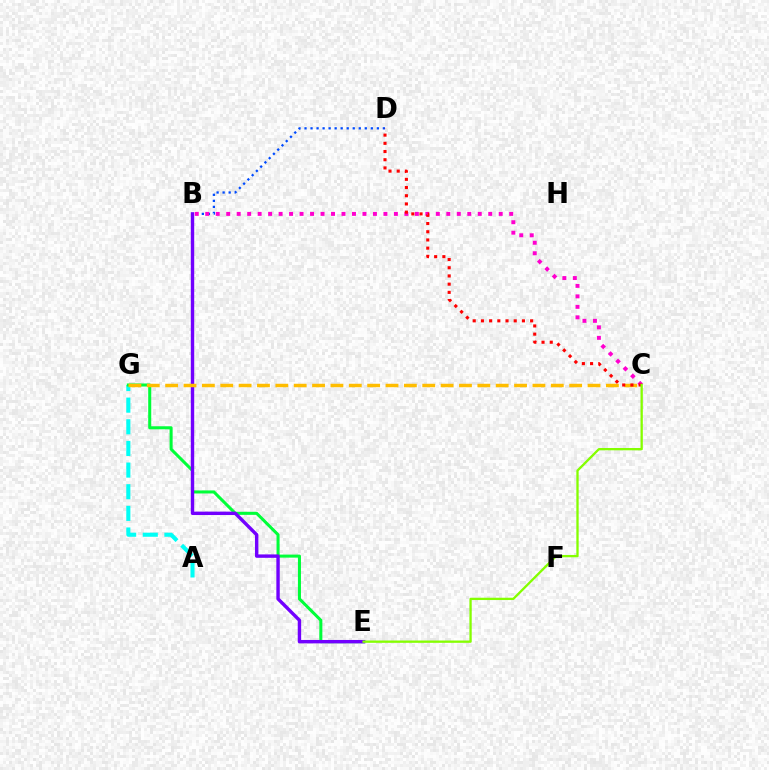{('A', 'G'): [{'color': '#00fff6', 'line_style': 'dashed', 'thickness': 2.94}], ('E', 'G'): [{'color': '#00ff39', 'line_style': 'solid', 'thickness': 2.19}], ('B', 'E'): [{'color': '#7200ff', 'line_style': 'solid', 'thickness': 2.45}], ('C', 'G'): [{'color': '#ffbd00', 'line_style': 'dashed', 'thickness': 2.49}], ('B', 'D'): [{'color': '#004bff', 'line_style': 'dotted', 'thickness': 1.64}], ('B', 'C'): [{'color': '#ff00cf', 'line_style': 'dotted', 'thickness': 2.85}], ('C', 'D'): [{'color': '#ff0000', 'line_style': 'dotted', 'thickness': 2.23}], ('C', 'E'): [{'color': '#84ff00', 'line_style': 'solid', 'thickness': 1.66}]}